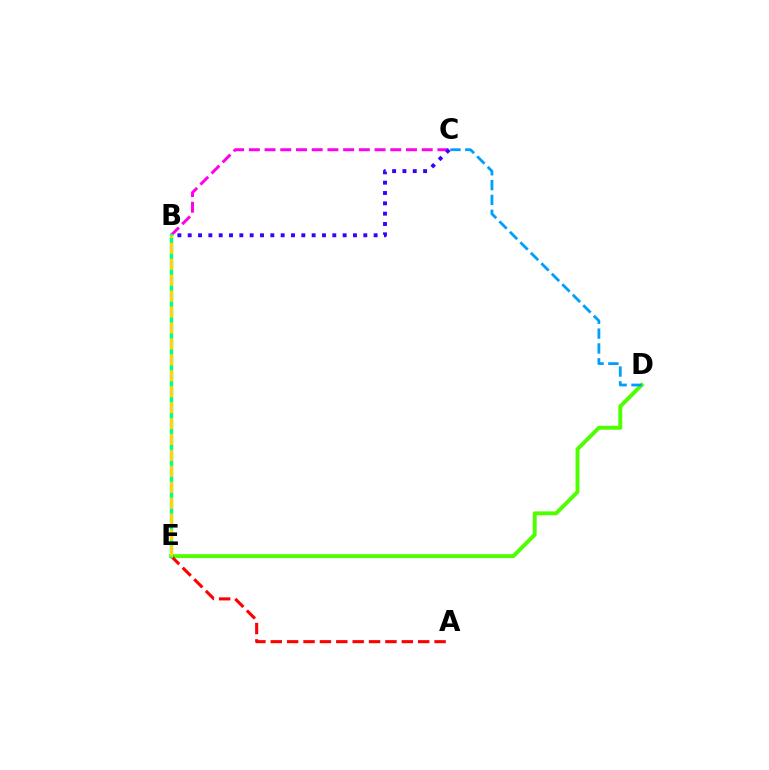{('D', 'E'): [{'color': '#4fff00', 'line_style': 'solid', 'thickness': 2.82}], ('B', 'C'): [{'color': '#ff00ed', 'line_style': 'dashed', 'thickness': 2.13}, {'color': '#3700ff', 'line_style': 'dotted', 'thickness': 2.81}], ('C', 'D'): [{'color': '#009eff', 'line_style': 'dashed', 'thickness': 2.01}], ('A', 'E'): [{'color': '#ff0000', 'line_style': 'dashed', 'thickness': 2.23}], ('B', 'E'): [{'color': '#00ff86', 'line_style': 'solid', 'thickness': 2.46}, {'color': '#ffd500', 'line_style': 'dashed', 'thickness': 2.16}]}